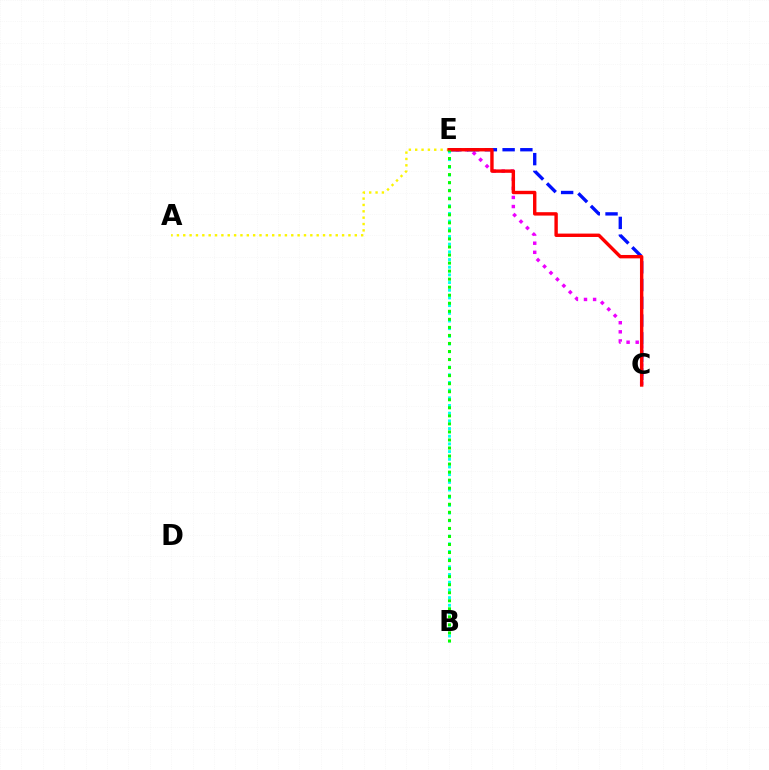{('C', 'E'): [{'color': '#ee00ff', 'line_style': 'dotted', 'thickness': 2.47}, {'color': '#0010ff', 'line_style': 'dashed', 'thickness': 2.41}, {'color': '#ff0000', 'line_style': 'solid', 'thickness': 2.44}], ('A', 'E'): [{'color': '#fcf500', 'line_style': 'dotted', 'thickness': 1.73}], ('B', 'E'): [{'color': '#00fff6', 'line_style': 'dotted', 'thickness': 2.09}, {'color': '#08ff00', 'line_style': 'dotted', 'thickness': 2.18}]}